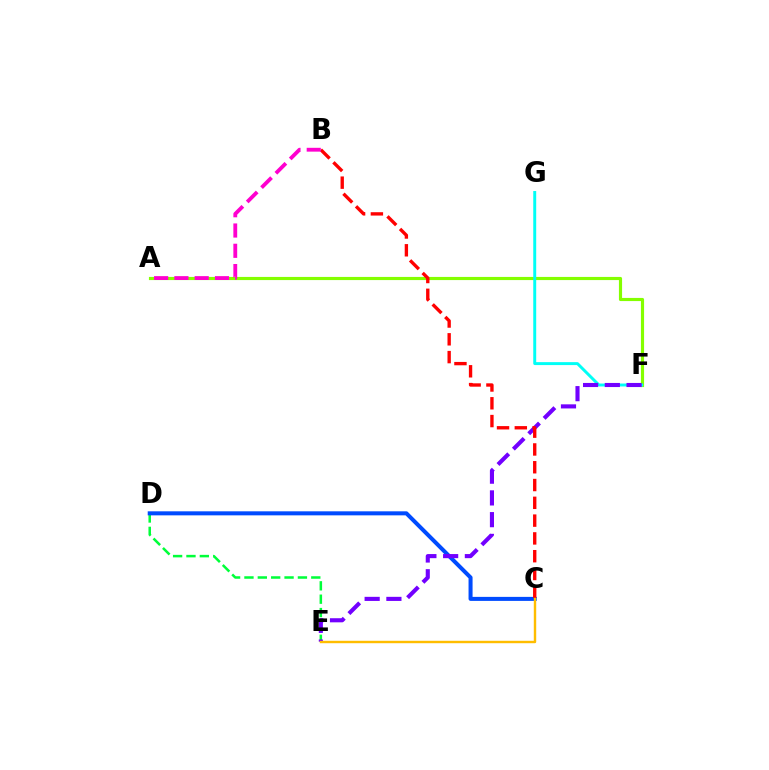{('D', 'E'): [{'color': '#00ff39', 'line_style': 'dashed', 'thickness': 1.82}], ('A', 'F'): [{'color': '#84ff00', 'line_style': 'solid', 'thickness': 2.27}], ('F', 'G'): [{'color': '#00fff6', 'line_style': 'solid', 'thickness': 2.12}], ('C', 'D'): [{'color': '#004bff', 'line_style': 'solid', 'thickness': 2.9}], ('E', 'F'): [{'color': '#7200ff', 'line_style': 'dashed', 'thickness': 2.95}], ('B', 'C'): [{'color': '#ff0000', 'line_style': 'dashed', 'thickness': 2.42}], ('C', 'E'): [{'color': '#ffbd00', 'line_style': 'solid', 'thickness': 1.74}], ('A', 'B'): [{'color': '#ff00cf', 'line_style': 'dashed', 'thickness': 2.76}]}